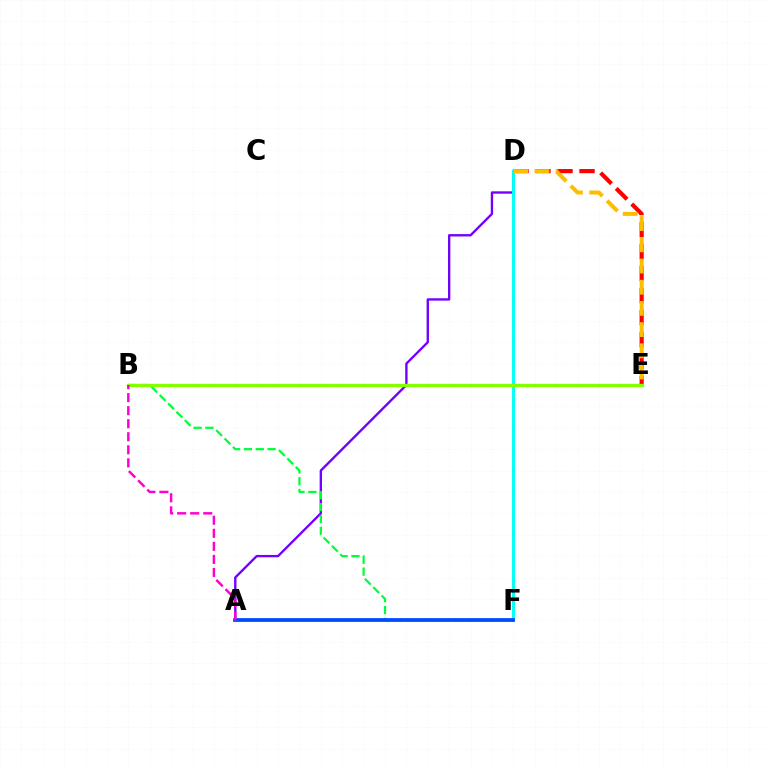{('A', 'D'): [{'color': '#7200ff', 'line_style': 'solid', 'thickness': 1.7}], ('D', 'E'): [{'color': '#ff0000', 'line_style': 'dashed', 'thickness': 2.99}, {'color': '#ffbd00', 'line_style': 'dashed', 'thickness': 2.88}], ('B', 'F'): [{'color': '#00ff39', 'line_style': 'dashed', 'thickness': 1.61}], ('D', 'F'): [{'color': '#00fff6', 'line_style': 'solid', 'thickness': 2.11}], ('B', 'E'): [{'color': '#84ff00', 'line_style': 'solid', 'thickness': 2.42}], ('A', 'F'): [{'color': '#004bff', 'line_style': 'solid', 'thickness': 2.7}], ('A', 'B'): [{'color': '#ff00cf', 'line_style': 'dashed', 'thickness': 1.77}]}